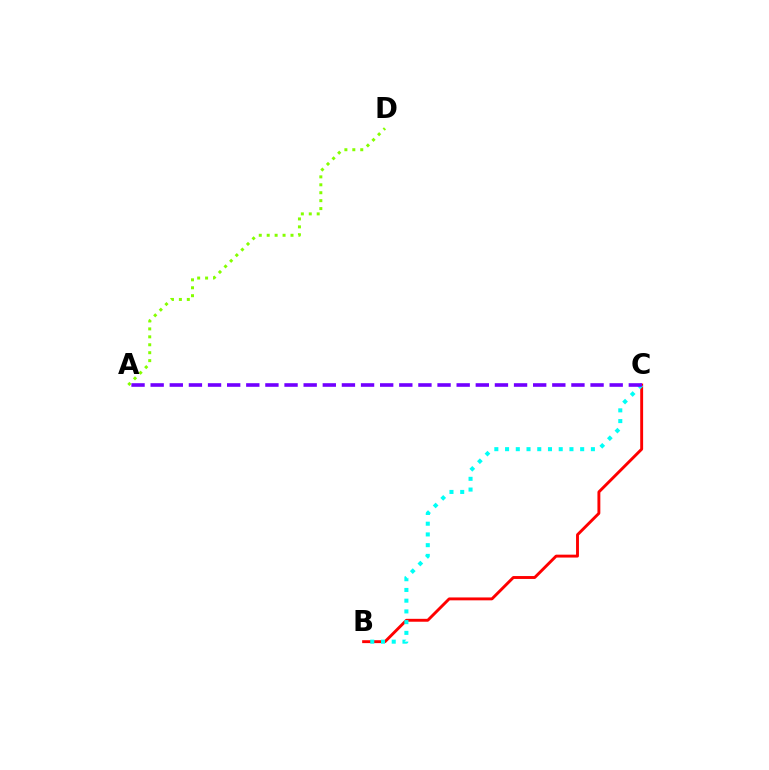{('B', 'C'): [{'color': '#ff0000', 'line_style': 'solid', 'thickness': 2.09}, {'color': '#00fff6', 'line_style': 'dotted', 'thickness': 2.92}], ('A', 'C'): [{'color': '#7200ff', 'line_style': 'dashed', 'thickness': 2.6}], ('A', 'D'): [{'color': '#84ff00', 'line_style': 'dotted', 'thickness': 2.16}]}